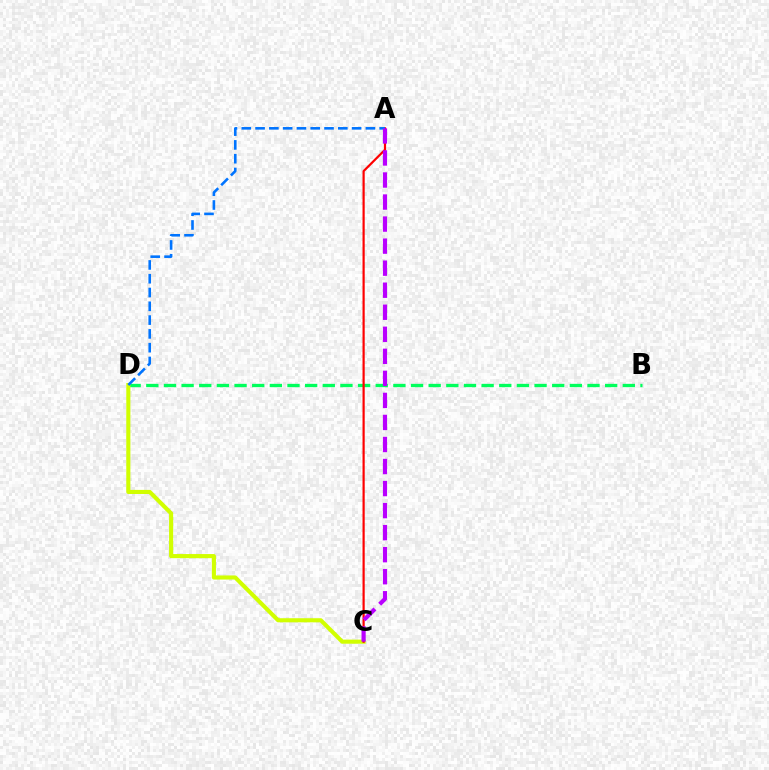{('B', 'D'): [{'color': '#00ff5c', 'line_style': 'dashed', 'thickness': 2.4}], ('C', 'D'): [{'color': '#d1ff00', 'line_style': 'solid', 'thickness': 2.95}], ('A', 'C'): [{'color': '#ff0000', 'line_style': 'solid', 'thickness': 1.58}, {'color': '#b900ff', 'line_style': 'dashed', 'thickness': 2.99}], ('A', 'D'): [{'color': '#0074ff', 'line_style': 'dashed', 'thickness': 1.87}]}